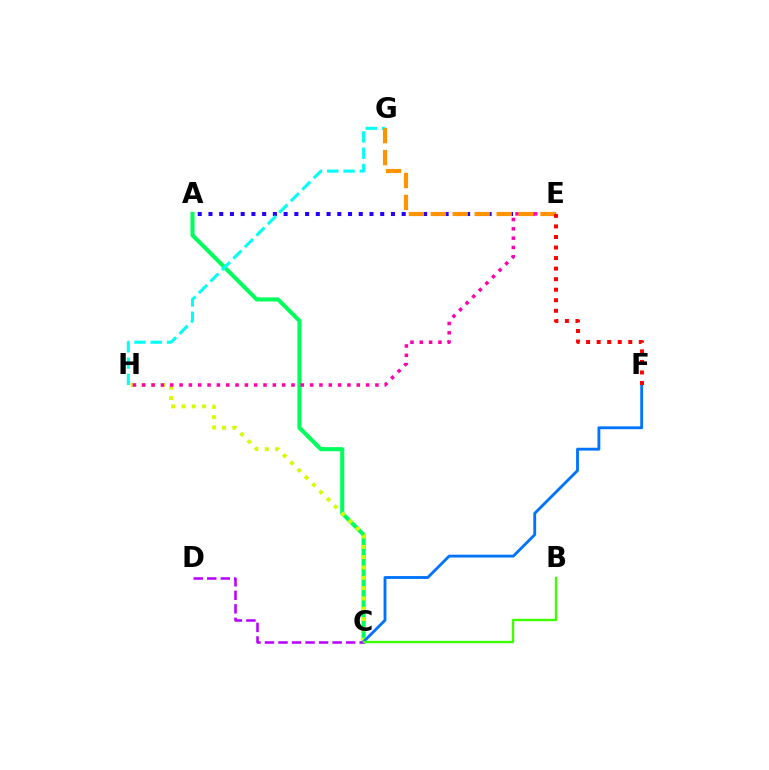{('A', 'E'): [{'color': '#2500ff', 'line_style': 'dotted', 'thickness': 2.92}], ('A', 'C'): [{'color': '#00ff5c', 'line_style': 'solid', 'thickness': 2.93}], ('C', 'H'): [{'color': '#d1ff00', 'line_style': 'dotted', 'thickness': 2.8}], ('E', 'H'): [{'color': '#ff00ac', 'line_style': 'dotted', 'thickness': 2.53}], ('C', 'F'): [{'color': '#0074ff', 'line_style': 'solid', 'thickness': 2.05}], ('G', 'H'): [{'color': '#00fff6', 'line_style': 'dashed', 'thickness': 2.21}], ('C', 'D'): [{'color': '#b900ff', 'line_style': 'dashed', 'thickness': 1.84}], ('E', 'G'): [{'color': '#ff9400', 'line_style': 'dashed', 'thickness': 2.98}], ('E', 'F'): [{'color': '#ff0000', 'line_style': 'dotted', 'thickness': 2.87}], ('B', 'C'): [{'color': '#3dff00', 'line_style': 'solid', 'thickness': 1.71}]}